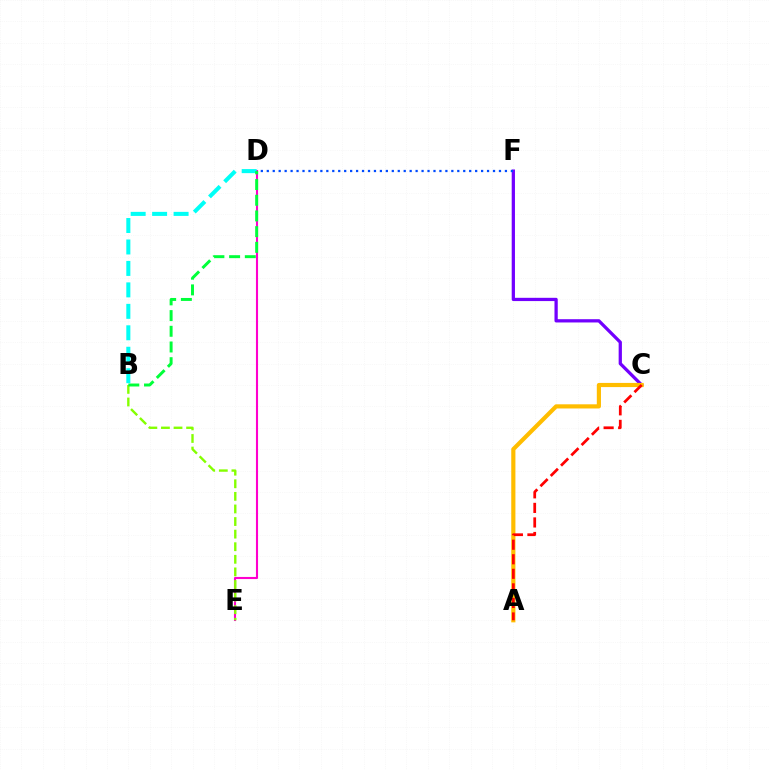{('C', 'F'): [{'color': '#7200ff', 'line_style': 'solid', 'thickness': 2.35}], ('D', 'E'): [{'color': '#ff00cf', 'line_style': 'solid', 'thickness': 1.51}], ('B', 'D'): [{'color': '#00fff6', 'line_style': 'dashed', 'thickness': 2.91}, {'color': '#00ff39', 'line_style': 'dashed', 'thickness': 2.13}], ('A', 'C'): [{'color': '#ffbd00', 'line_style': 'solid', 'thickness': 3.0}, {'color': '#ff0000', 'line_style': 'dashed', 'thickness': 1.98}], ('B', 'E'): [{'color': '#84ff00', 'line_style': 'dashed', 'thickness': 1.71}], ('D', 'F'): [{'color': '#004bff', 'line_style': 'dotted', 'thickness': 1.62}]}